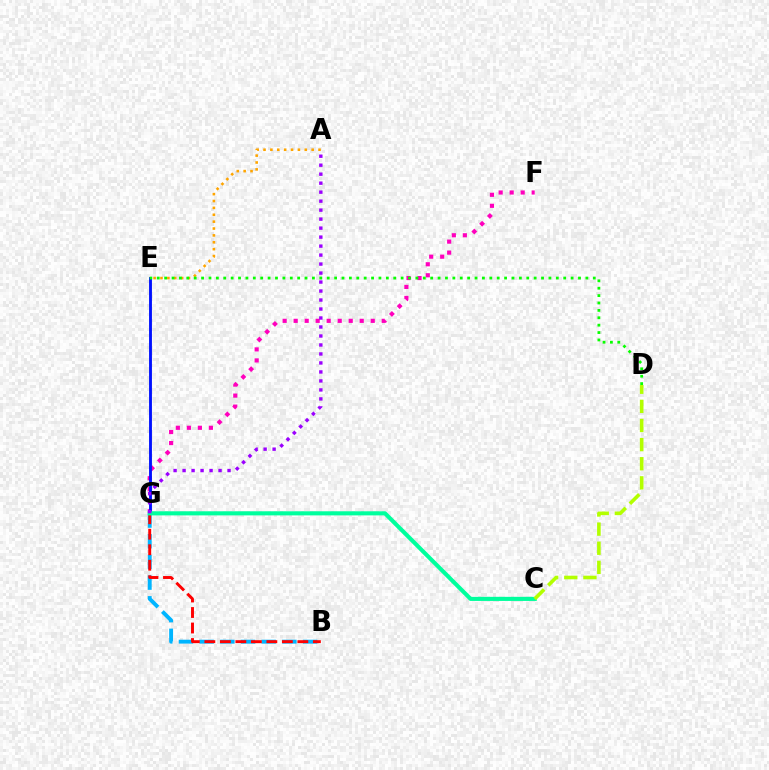{('B', 'G'): [{'color': '#00b5ff', 'line_style': 'dashed', 'thickness': 2.81}, {'color': '#ff0000', 'line_style': 'dashed', 'thickness': 2.11}], ('A', 'E'): [{'color': '#ffa500', 'line_style': 'dotted', 'thickness': 1.87}], ('F', 'G'): [{'color': '#ff00bd', 'line_style': 'dotted', 'thickness': 2.99}], ('E', 'G'): [{'color': '#0010ff', 'line_style': 'solid', 'thickness': 2.06}], ('C', 'G'): [{'color': '#00ff9d', 'line_style': 'solid', 'thickness': 2.95}], ('C', 'D'): [{'color': '#b3ff00', 'line_style': 'dashed', 'thickness': 2.6}], ('D', 'E'): [{'color': '#08ff00', 'line_style': 'dotted', 'thickness': 2.01}], ('A', 'G'): [{'color': '#9b00ff', 'line_style': 'dotted', 'thickness': 2.44}]}